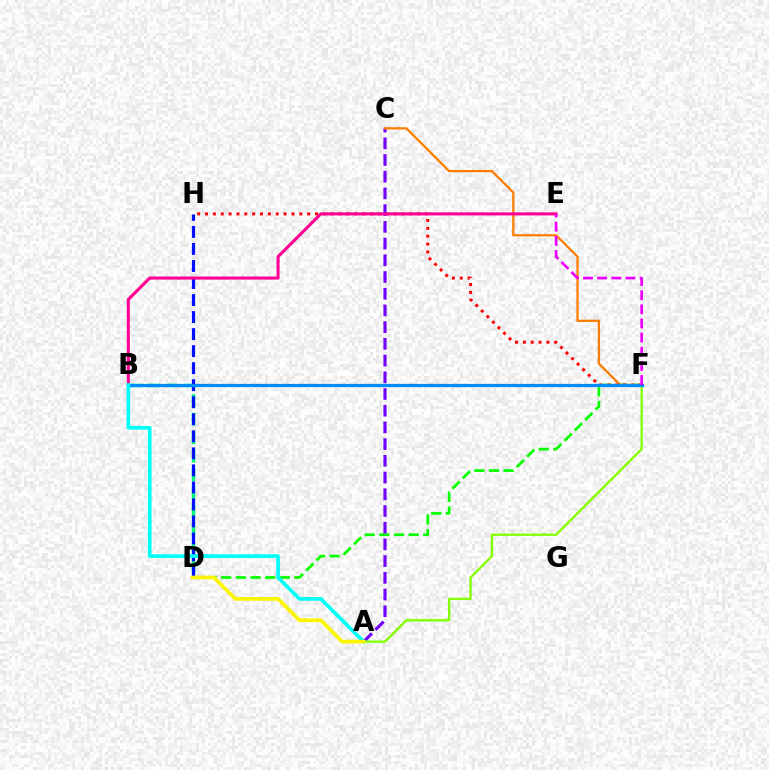{('D', 'F'): [{'color': '#08ff00', 'line_style': 'dashed', 'thickness': 1.99}], ('A', 'C'): [{'color': '#7200ff', 'line_style': 'dashed', 'thickness': 2.27}], ('C', 'F'): [{'color': '#ff7c00', 'line_style': 'solid', 'thickness': 1.62}], ('B', 'D'): [{'color': '#00ff74', 'line_style': 'dashed', 'thickness': 2.51}], ('D', 'H'): [{'color': '#0010ff', 'line_style': 'dashed', 'thickness': 2.31}], ('A', 'F'): [{'color': '#84ff00', 'line_style': 'solid', 'thickness': 1.68}], ('F', 'H'): [{'color': '#ff0000', 'line_style': 'dotted', 'thickness': 2.13}], ('B', 'E'): [{'color': '#ff0094', 'line_style': 'solid', 'thickness': 2.21}], ('B', 'F'): [{'color': '#008cff', 'line_style': 'solid', 'thickness': 2.33}], ('A', 'B'): [{'color': '#00fff6', 'line_style': 'solid', 'thickness': 2.66}], ('A', 'D'): [{'color': '#fcf500', 'line_style': 'solid', 'thickness': 2.67}], ('E', 'F'): [{'color': '#ee00ff', 'line_style': 'dashed', 'thickness': 1.92}]}